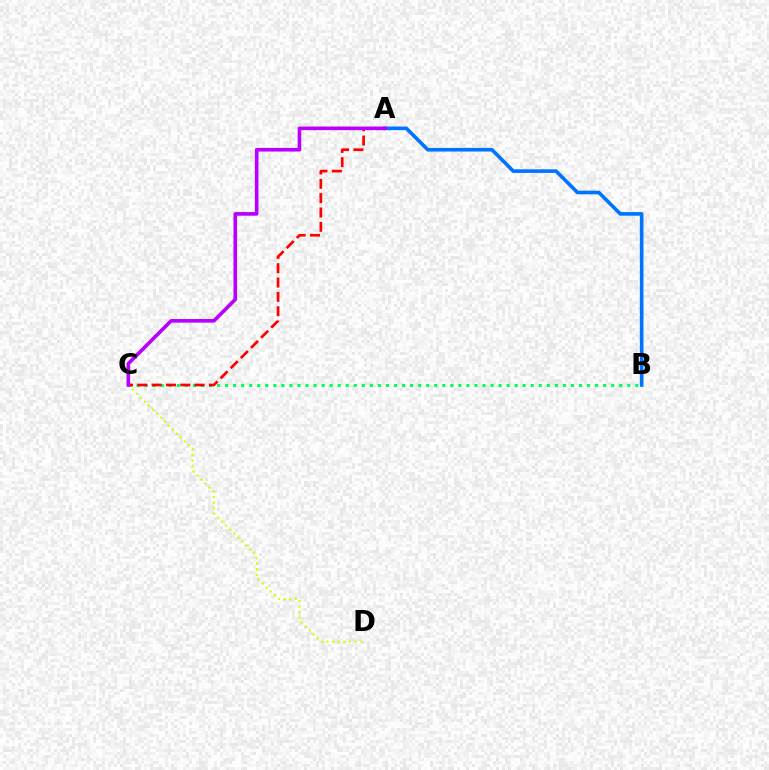{('A', 'B'): [{'color': '#0074ff', 'line_style': 'solid', 'thickness': 2.6}], ('B', 'C'): [{'color': '#00ff5c', 'line_style': 'dotted', 'thickness': 2.19}], ('C', 'D'): [{'color': '#d1ff00', 'line_style': 'dotted', 'thickness': 1.53}], ('A', 'C'): [{'color': '#ff0000', 'line_style': 'dashed', 'thickness': 1.95}, {'color': '#b900ff', 'line_style': 'solid', 'thickness': 2.61}]}